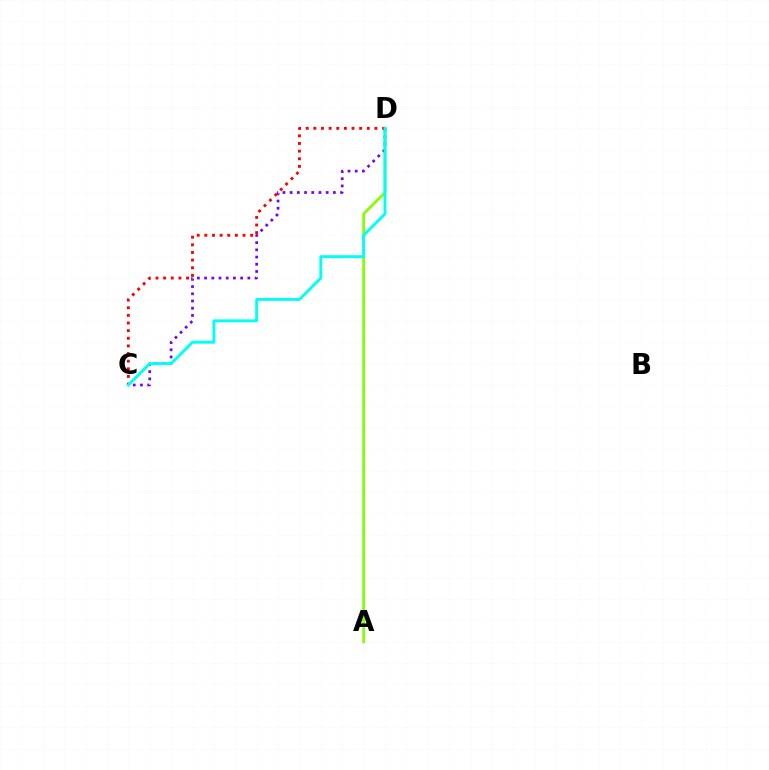{('A', 'D'): [{'color': '#84ff00', 'line_style': 'solid', 'thickness': 1.98}], ('C', 'D'): [{'color': '#7200ff', 'line_style': 'dotted', 'thickness': 1.96}, {'color': '#ff0000', 'line_style': 'dotted', 'thickness': 2.07}, {'color': '#00fff6', 'line_style': 'solid', 'thickness': 2.1}]}